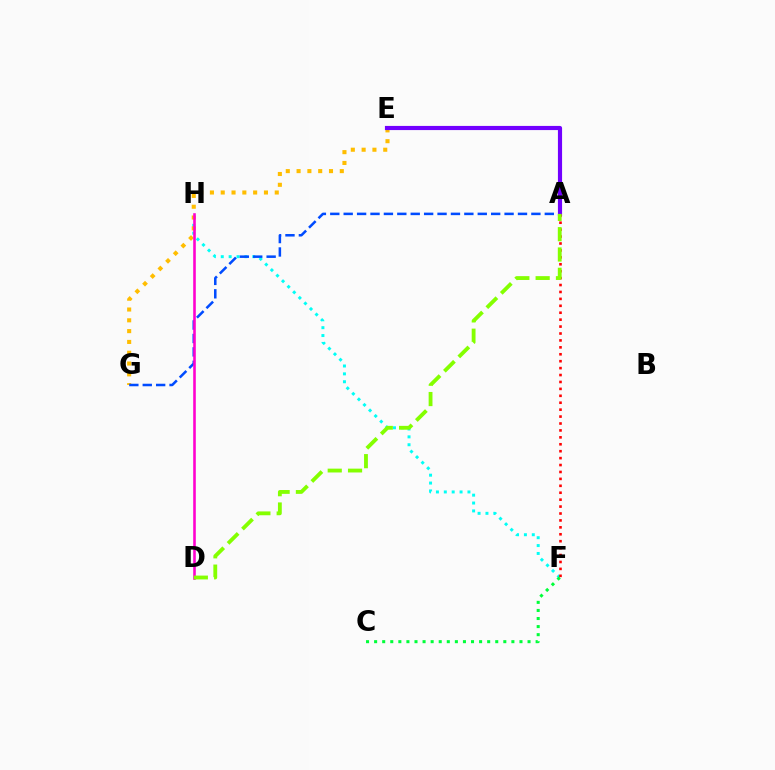{('F', 'H'): [{'color': '#00fff6', 'line_style': 'dotted', 'thickness': 2.14}], ('E', 'G'): [{'color': '#ffbd00', 'line_style': 'dotted', 'thickness': 2.94}], ('A', 'G'): [{'color': '#004bff', 'line_style': 'dashed', 'thickness': 1.82}], ('D', 'H'): [{'color': '#ff00cf', 'line_style': 'solid', 'thickness': 1.87}], ('A', 'E'): [{'color': '#7200ff', 'line_style': 'solid', 'thickness': 2.99}], ('A', 'F'): [{'color': '#ff0000', 'line_style': 'dotted', 'thickness': 1.88}], ('A', 'D'): [{'color': '#84ff00', 'line_style': 'dashed', 'thickness': 2.76}], ('C', 'F'): [{'color': '#00ff39', 'line_style': 'dotted', 'thickness': 2.19}]}